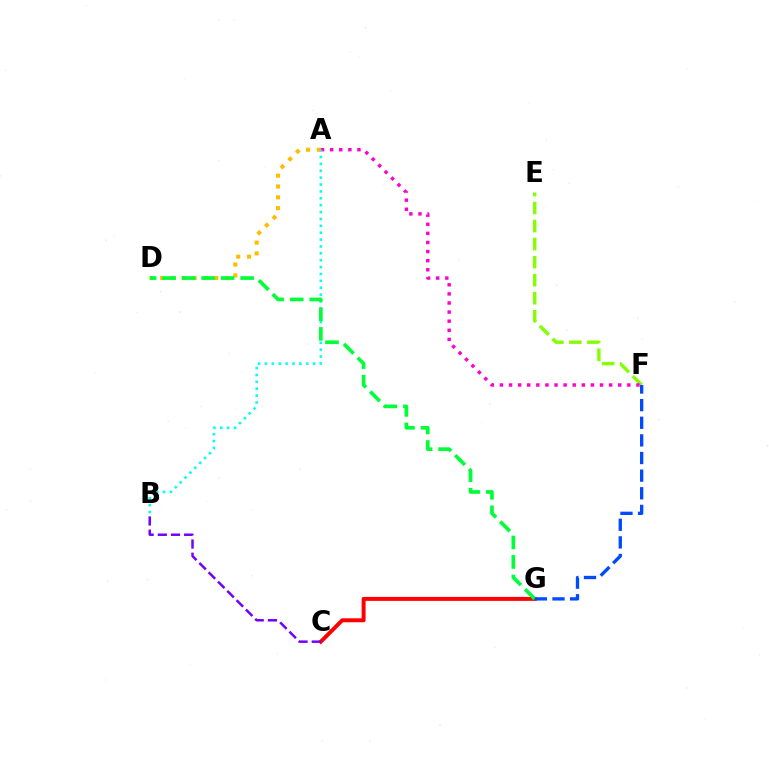{('E', 'F'): [{'color': '#84ff00', 'line_style': 'dashed', 'thickness': 2.45}], ('A', 'D'): [{'color': '#ffbd00', 'line_style': 'dotted', 'thickness': 2.94}], ('A', 'F'): [{'color': '#ff00cf', 'line_style': 'dotted', 'thickness': 2.47}], ('A', 'B'): [{'color': '#00fff6', 'line_style': 'dotted', 'thickness': 1.87}], ('C', 'G'): [{'color': '#ff0000', 'line_style': 'solid', 'thickness': 2.85}], ('B', 'C'): [{'color': '#7200ff', 'line_style': 'dashed', 'thickness': 1.79}], ('D', 'G'): [{'color': '#00ff39', 'line_style': 'dashed', 'thickness': 2.65}], ('F', 'G'): [{'color': '#004bff', 'line_style': 'dashed', 'thickness': 2.39}]}